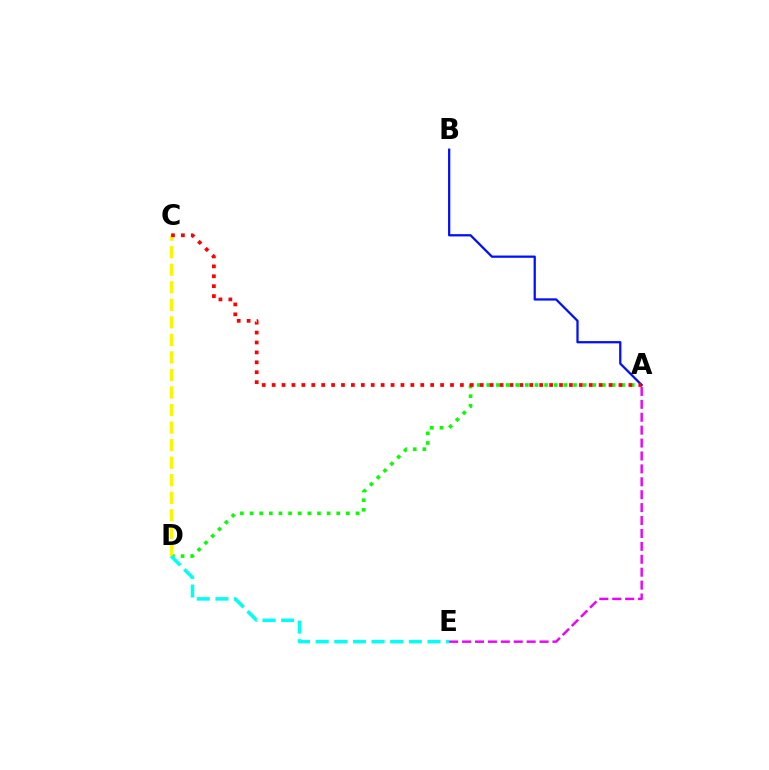{('A', 'D'): [{'color': '#08ff00', 'line_style': 'dotted', 'thickness': 2.62}], ('C', 'D'): [{'color': '#fcf500', 'line_style': 'dashed', 'thickness': 2.38}], ('D', 'E'): [{'color': '#00fff6', 'line_style': 'dashed', 'thickness': 2.53}], ('A', 'B'): [{'color': '#0010ff', 'line_style': 'solid', 'thickness': 1.63}], ('A', 'C'): [{'color': '#ff0000', 'line_style': 'dotted', 'thickness': 2.69}], ('A', 'E'): [{'color': '#ee00ff', 'line_style': 'dashed', 'thickness': 1.75}]}